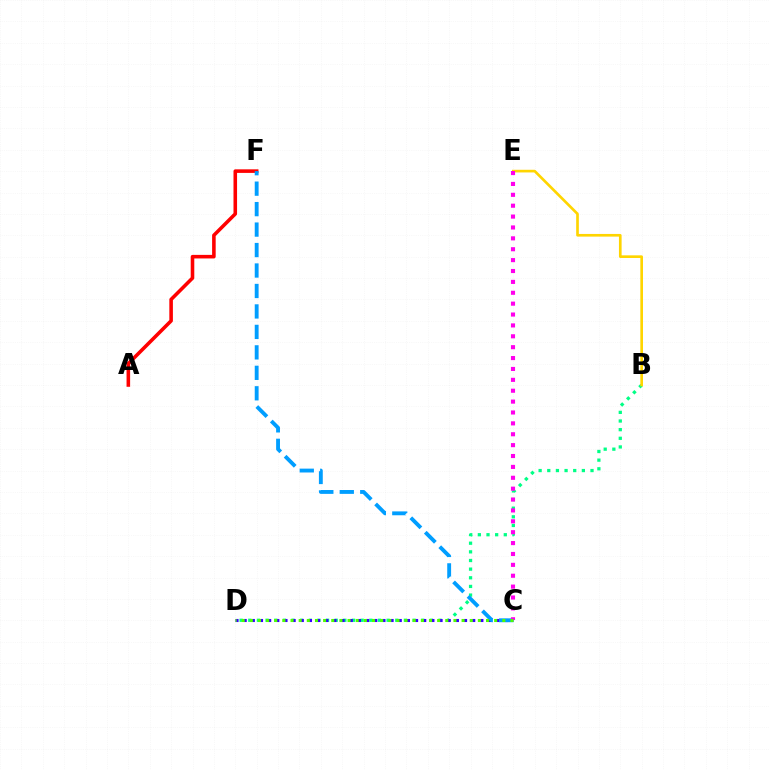{('B', 'D'): [{'color': '#00ff86', 'line_style': 'dotted', 'thickness': 2.35}], ('C', 'D'): [{'color': '#3700ff', 'line_style': 'dotted', 'thickness': 2.22}, {'color': '#4fff00', 'line_style': 'dotted', 'thickness': 2.21}], ('A', 'F'): [{'color': '#ff0000', 'line_style': 'solid', 'thickness': 2.57}], ('C', 'F'): [{'color': '#009eff', 'line_style': 'dashed', 'thickness': 2.78}], ('B', 'E'): [{'color': '#ffd500', 'line_style': 'solid', 'thickness': 1.92}], ('C', 'E'): [{'color': '#ff00ed', 'line_style': 'dotted', 'thickness': 2.96}]}